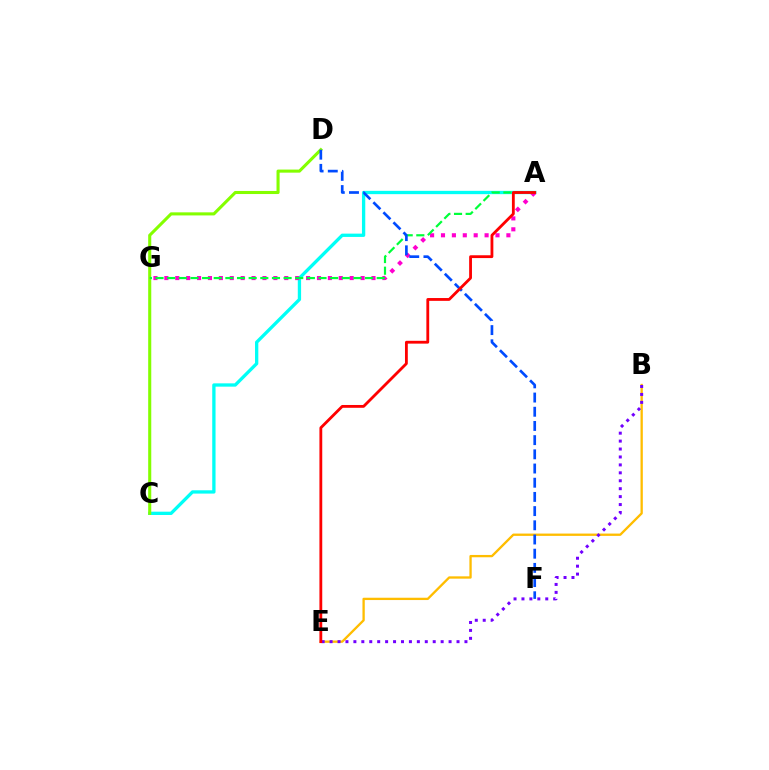{('A', 'C'): [{'color': '#00fff6', 'line_style': 'solid', 'thickness': 2.38}], ('B', 'E'): [{'color': '#ffbd00', 'line_style': 'solid', 'thickness': 1.67}, {'color': '#7200ff', 'line_style': 'dotted', 'thickness': 2.16}], ('A', 'G'): [{'color': '#ff00cf', 'line_style': 'dotted', 'thickness': 2.96}, {'color': '#00ff39', 'line_style': 'dashed', 'thickness': 1.58}], ('C', 'D'): [{'color': '#84ff00', 'line_style': 'solid', 'thickness': 2.22}], ('D', 'F'): [{'color': '#004bff', 'line_style': 'dashed', 'thickness': 1.93}], ('A', 'E'): [{'color': '#ff0000', 'line_style': 'solid', 'thickness': 2.03}]}